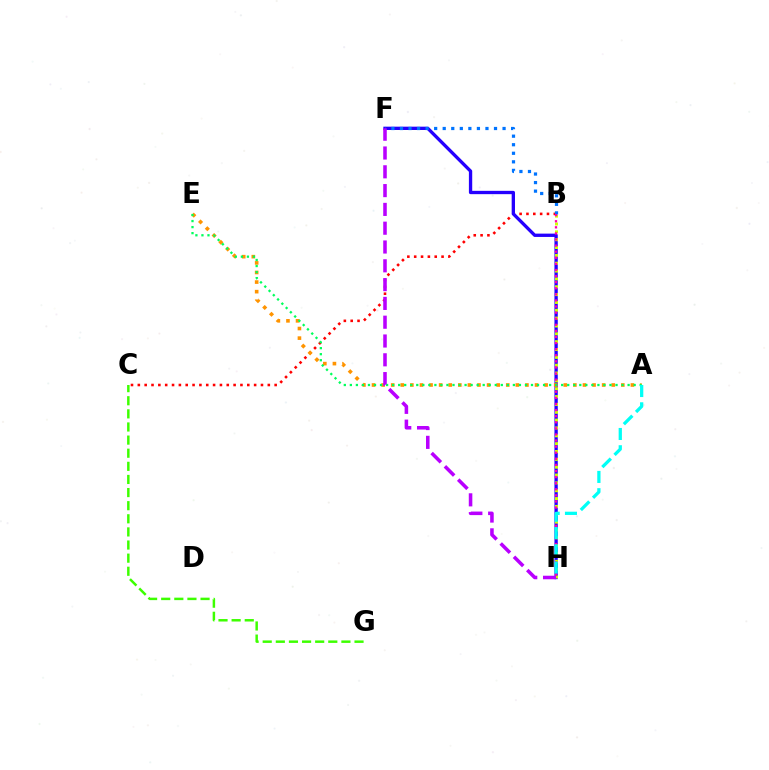{('B', 'C'): [{'color': '#ff0000', 'line_style': 'dotted', 'thickness': 1.86}], ('F', 'H'): [{'color': '#2500ff', 'line_style': 'solid', 'thickness': 2.39}, {'color': '#b900ff', 'line_style': 'dashed', 'thickness': 2.55}], ('B', 'H'): [{'color': '#d1ff00', 'line_style': 'dotted', 'thickness': 2.13}, {'color': '#ff00ac', 'line_style': 'dotted', 'thickness': 1.66}], ('B', 'F'): [{'color': '#0074ff', 'line_style': 'dotted', 'thickness': 2.32}], ('A', 'E'): [{'color': '#ff9400', 'line_style': 'dotted', 'thickness': 2.61}, {'color': '#00ff5c', 'line_style': 'dotted', 'thickness': 1.64}], ('A', 'H'): [{'color': '#00fff6', 'line_style': 'dashed', 'thickness': 2.35}], ('C', 'G'): [{'color': '#3dff00', 'line_style': 'dashed', 'thickness': 1.78}]}